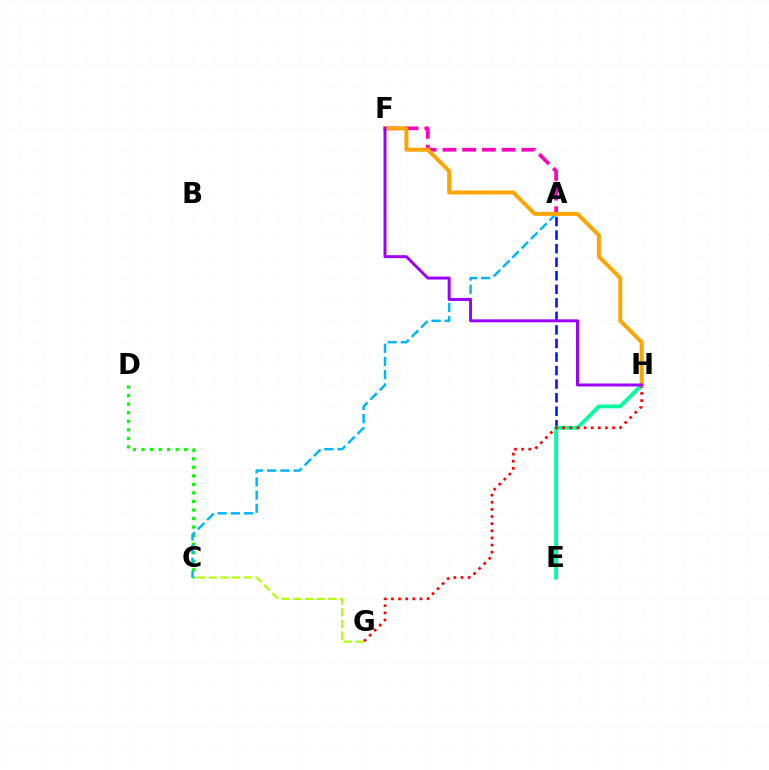{('A', 'E'): [{'color': '#0010ff', 'line_style': 'dashed', 'thickness': 1.84}], ('C', 'D'): [{'color': '#08ff00', 'line_style': 'dotted', 'thickness': 2.32}], ('C', 'G'): [{'color': '#b3ff00', 'line_style': 'dashed', 'thickness': 1.59}], ('A', 'C'): [{'color': '#00b5ff', 'line_style': 'dashed', 'thickness': 1.79}], ('A', 'F'): [{'color': '#ff00bd', 'line_style': 'dashed', 'thickness': 2.68}], ('E', 'H'): [{'color': '#00ff9d', 'line_style': 'solid', 'thickness': 2.77}], ('G', 'H'): [{'color': '#ff0000', 'line_style': 'dotted', 'thickness': 1.94}], ('F', 'H'): [{'color': '#ffa500', 'line_style': 'solid', 'thickness': 2.85}, {'color': '#9b00ff', 'line_style': 'solid', 'thickness': 2.13}]}